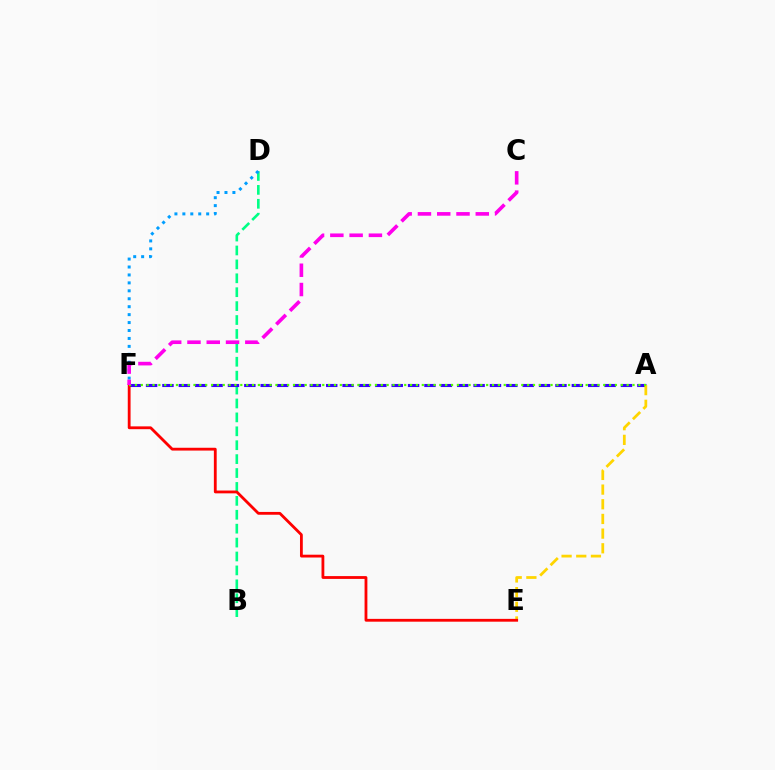{('B', 'D'): [{'color': '#00ff86', 'line_style': 'dashed', 'thickness': 1.89}], ('A', 'F'): [{'color': '#3700ff', 'line_style': 'dashed', 'thickness': 2.22}, {'color': '#4fff00', 'line_style': 'dotted', 'thickness': 1.59}], ('A', 'E'): [{'color': '#ffd500', 'line_style': 'dashed', 'thickness': 1.99}], ('E', 'F'): [{'color': '#ff0000', 'line_style': 'solid', 'thickness': 2.02}], ('D', 'F'): [{'color': '#009eff', 'line_style': 'dotted', 'thickness': 2.16}], ('C', 'F'): [{'color': '#ff00ed', 'line_style': 'dashed', 'thickness': 2.62}]}